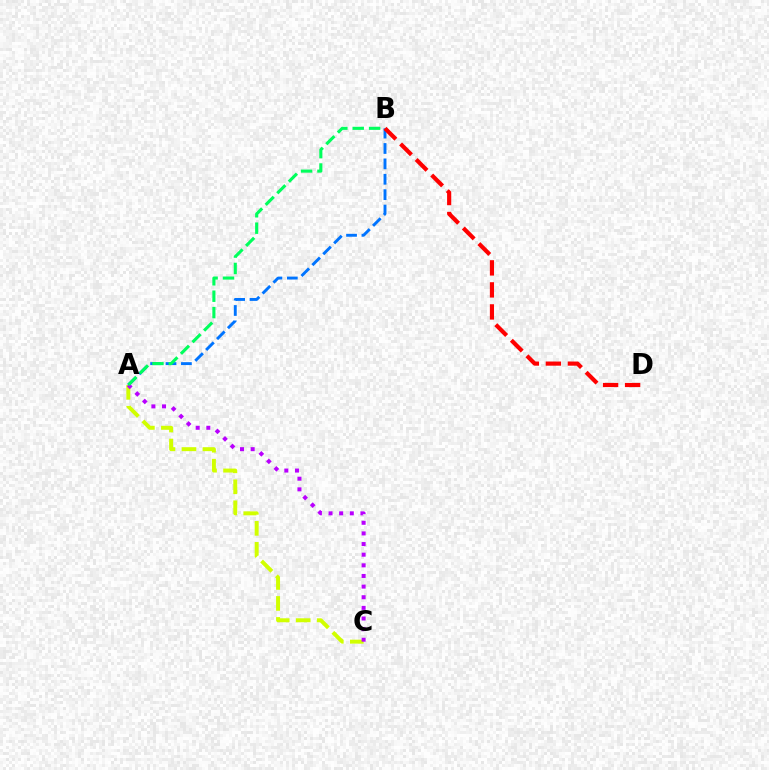{('A', 'C'): [{'color': '#d1ff00', 'line_style': 'dashed', 'thickness': 2.85}, {'color': '#b900ff', 'line_style': 'dotted', 'thickness': 2.89}], ('A', 'B'): [{'color': '#0074ff', 'line_style': 'dashed', 'thickness': 2.09}, {'color': '#00ff5c', 'line_style': 'dashed', 'thickness': 2.23}], ('B', 'D'): [{'color': '#ff0000', 'line_style': 'dashed', 'thickness': 2.99}]}